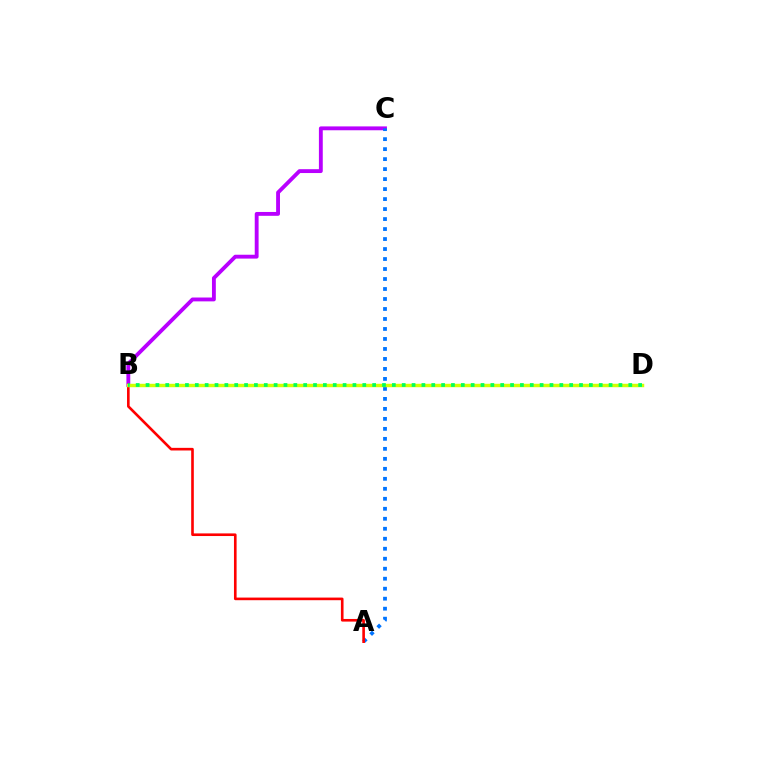{('B', 'C'): [{'color': '#b900ff', 'line_style': 'solid', 'thickness': 2.78}], ('A', 'C'): [{'color': '#0074ff', 'line_style': 'dotted', 'thickness': 2.71}], ('A', 'B'): [{'color': '#ff0000', 'line_style': 'solid', 'thickness': 1.89}], ('B', 'D'): [{'color': '#d1ff00', 'line_style': 'solid', 'thickness': 2.48}, {'color': '#00ff5c', 'line_style': 'dotted', 'thickness': 2.68}]}